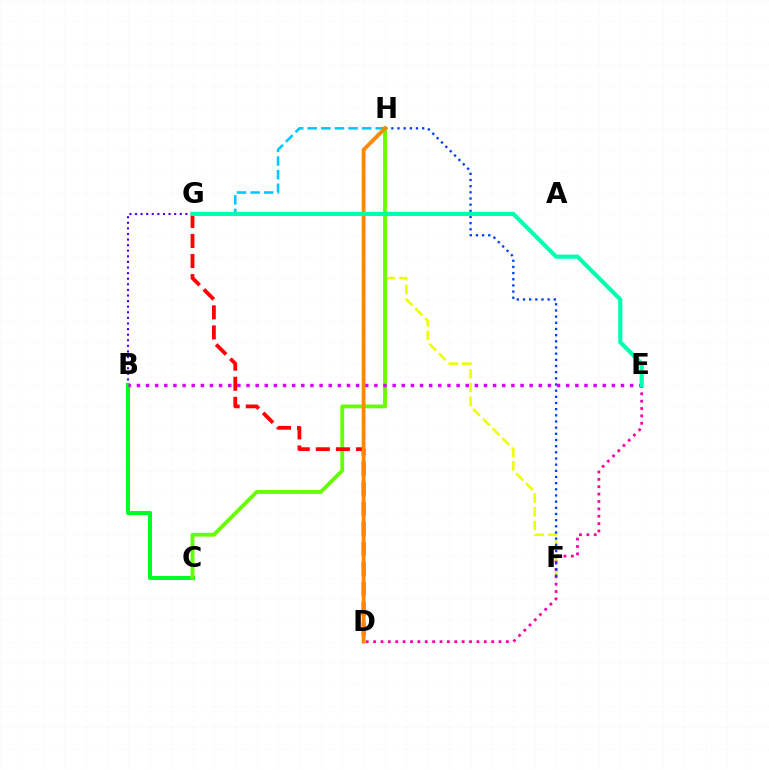{('B', 'G'): [{'color': '#4f00ff', 'line_style': 'dotted', 'thickness': 1.52}], ('B', 'C'): [{'color': '#00ff27', 'line_style': 'solid', 'thickness': 2.89}], ('F', 'H'): [{'color': '#eeff00', 'line_style': 'dashed', 'thickness': 1.86}, {'color': '#003fff', 'line_style': 'dotted', 'thickness': 1.68}], ('D', 'E'): [{'color': '#ff00a0', 'line_style': 'dotted', 'thickness': 2.0}], ('G', 'H'): [{'color': '#00c7ff', 'line_style': 'dashed', 'thickness': 1.85}], ('C', 'H'): [{'color': '#66ff00', 'line_style': 'solid', 'thickness': 2.76}], ('B', 'E'): [{'color': '#d600ff', 'line_style': 'dotted', 'thickness': 2.48}], ('D', 'G'): [{'color': '#ff0000', 'line_style': 'dashed', 'thickness': 2.73}], ('D', 'H'): [{'color': '#ff8800', 'line_style': 'solid', 'thickness': 2.75}], ('E', 'G'): [{'color': '#00ffaf', 'line_style': 'solid', 'thickness': 2.99}]}